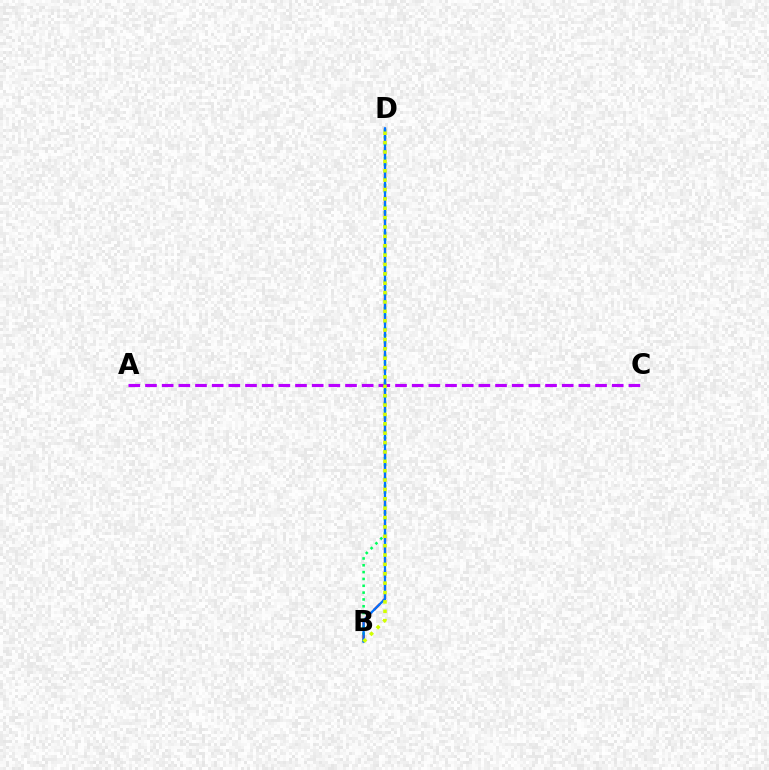{('A', 'C'): [{'color': '#b900ff', 'line_style': 'dashed', 'thickness': 2.26}], ('B', 'D'): [{'color': '#ff0000', 'line_style': 'dashed', 'thickness': 1.64}, {'color': '#00ff5c', 'line_style': 'dotted', 'thickness': 1.85}, {'color': '#0074ff', 'line_style': 'solid', 'thickness': 1.62}, {'color': '#d1ff00', 'line_style': 'dotted', 'thickness': 2.55}]}